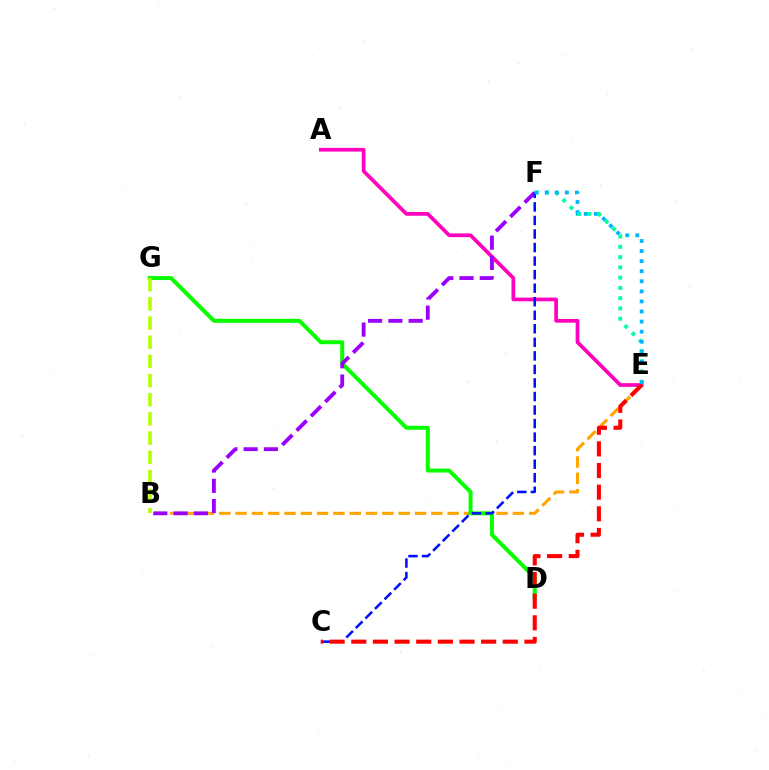{('B', 'E'): [{'color': '#ffa500', 'line_style': 'dashed', 'thickness': 2.22}], ('D', 'G'): [{'color': '#08ff00', 'line_style': 'solid', 'thickness': 2.87}], ('A', 'E'): [{'color': '#ff00bd', 'line_style': 'solid', 'thickness': 2.67}], ('B', 'G'): [{'color': '#b3ff00', 'line_style': 'dashed', 'thickness': 2.6}], ('B', 'F'): [{'color': '#9b00ff', 'line_style': 'dashed', 'thickness': 2.75}], ('E', 'F'): [{'color': '#00ff9d', 'line_style': 'dotted', 'thickness': 2.79}, {'color': '#00b5ff', 'line_style': 'dotted', 'thickness': 2.74}], ('C', 'F'): [{'color': '#0010ff', 'line_style': 'dashed', 'thickness': 1.84}], ('C', 'E'): [{'color': '#ff0000', 'line_style': 'dashed', 'thickness': 2.94}]}